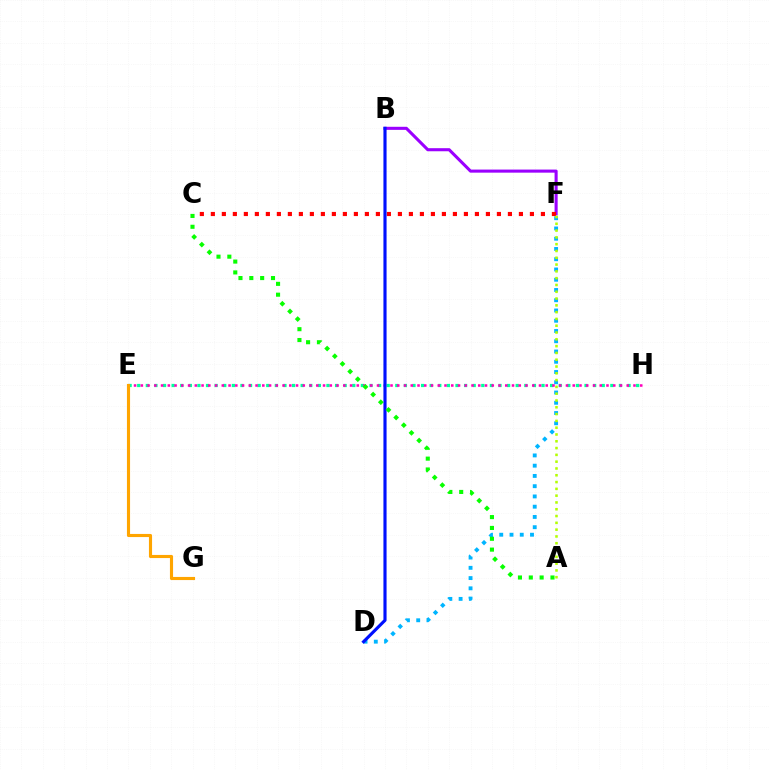{('D', 'F'): [{'color': '#00b5ff', 'line_style': 'dotted', 'thickness': 2.79}], ('E', 'H'): [{'color': '#00ff9d', 'line_style': 'dotted', 'thickness': 2.34}, {'color': '#ff00bd', 'line_style': 'dotted', 'thickness': 1.83}], ('B', 'F'): [{'color': '#9b00ff', 'line_style': 'solid', 'thickness': 2.22}], ('C', 'F'): [{'color': '#ff0000', 'line_style': 'dotted', 'thickness': 2.99}], ('B', 'D'): [{'color': '#0010ff', 'line_style': 'solid', 'thickness': 2.26}], ('A', 'F'): [{'color': '#b3ff00', 'line_style': 'dotted', 'thickness': 1.85}], ('E', 'G'): [{'color': '#ffa500', 'line_style': 'solid', 'thickness': 2.25}], ('A', 'C'): [{'color': '#08ff00', 'line_style': 'dotted', 'thickness': 2.95}]}